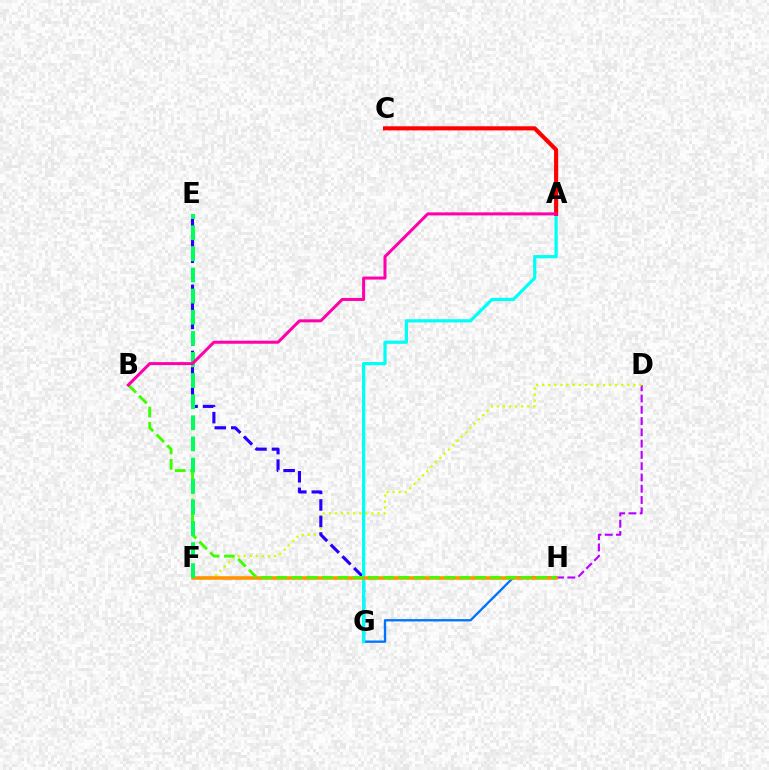{('D', 'H'): [{'color': '#b900ff', 'line_style': 'dashed', 'thickness': 1.53}], ('D', 'F'): [{'color': '#d1ff00', 'line_style': 'dotted', 'thickness': 1.65}], ('G', 'H'): [{'color': '#0074ff', 'line_style': 'solid', 'thickness': 1.68}], ('E', 'G'): [{'color': '#2500ff', 'line_style': 'dashed', 'thickness': 2.24}], ('A', 'G'): [{'color': '#00fff6', 'line_style': 'solid', 'thickness': 2.32}], ('A', 'C'): [{'color': '#ff0000', 'line_style': 'solid', 'thickness': 2.95}], ('F', 'H'): [{'color': '#ff9400', 'line_style': 'solid', 'thickness': 2.57}], ('B', 'H'): [{'color': '#3dff00', 'line_style': 'dashed', 'thickness': 2.08}], ('E', 'F'): [{'color': '#00ff5c', 'line_style': 'dashed', 'thickness': 2.87}], ('A', 'B'): [{'color': '#ff00ac', 'line_style': 'solid', 'thickness': 2.17}]}